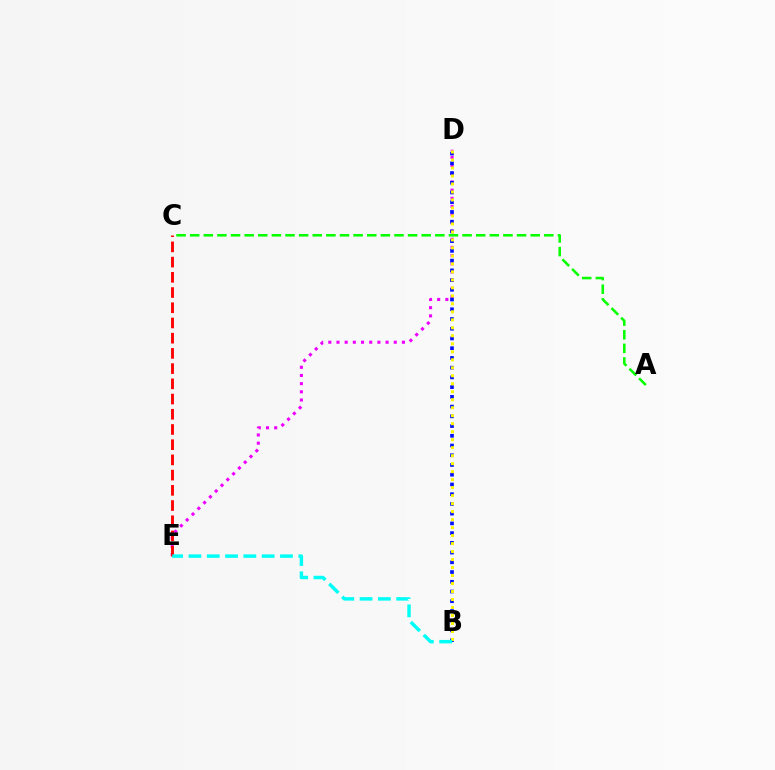{('D', 'E'): [{'color': '#ee00ff', 'line_style': 'dotted', 'thickness': 2.22}], ('B', 'D'): [{'color': '#0010ff', 'line_style': 'dotted', 'thickness': 2.64}, {'color': '#fcf500', 'line_style': 'dotted', 'thickness': 2.17}], ('C', 'E'): [{'color': '#ff0000', 'line_style': 'dashed', 'thickness': 2.07}], ('A', 'C'): [{'color': '#08ff00', 'line_style': 'dashed', 'thickness': 1.85}], ('B', 'E'): [{'color': '#00fff6', 'line_style': 'dashed', 'thickness': 2.49}]}